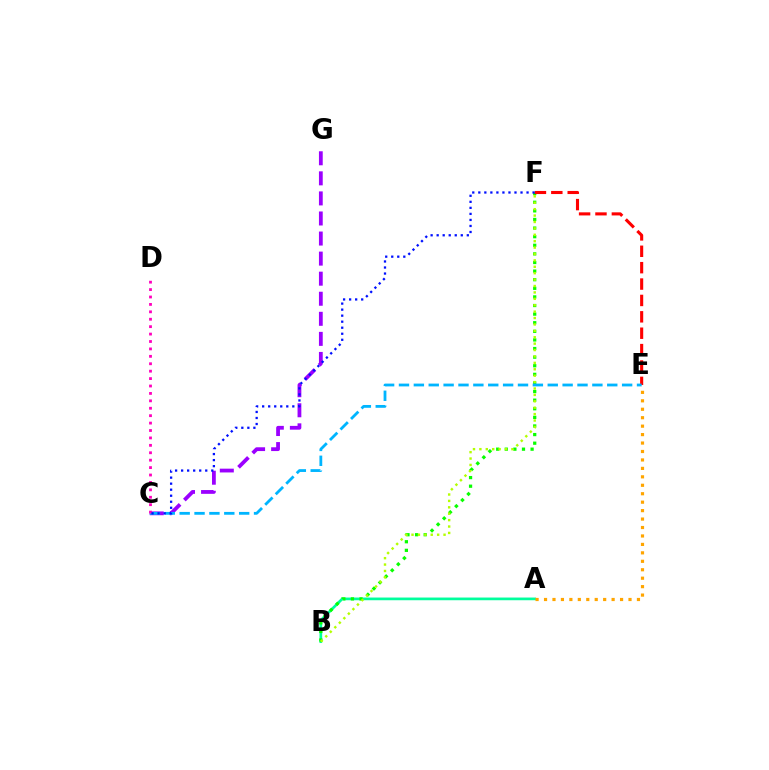{('C', 'G'): [{'color': '#9b00ff', 'line_style': 'dashed', 'thickness': 2.73}], ('A', 'B'): [{'color': '#00ff9d', 'line_style': 'solid', 'thickness': 1.94}], ('A', 'E'): [{'color': '#ffa500', 'line_style': 'dotted', 'thickness': 2.3}], ('B', 'F'): [{'color': '#08ff00', 'line_style': 'dotted', 'thickness': 2.34}, {'color': '#b3ff00', 'line_style': 'dotted', 'thickness': 1.74}], ('E', 'F'): [{'color': '#ff0000', 'line_style': 'dashed', 'thickness': 2.23}], ('C', 'E'): [{'color': '#00b5ff', 'line_style': 'dashed', 'thickness': 2.02}], ('C', 'D'): [{'color': '#ff00bd', 'line_style': 'dotted', 'thickness': 2.02}], ('C', 'F'): [{'color': '#0010ff', 'line_style': 'dotted', 'thickness': 1.64}]}